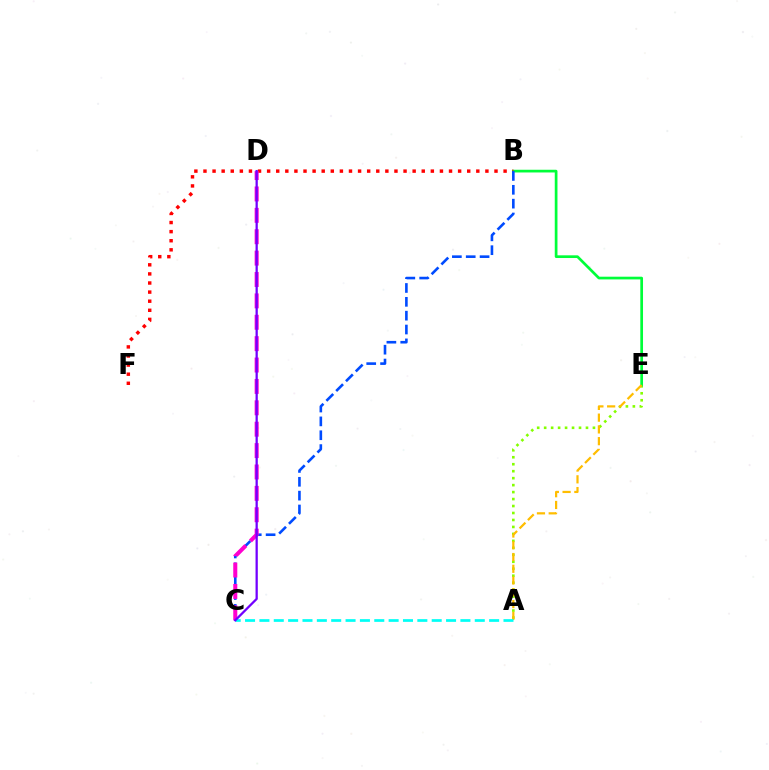{('A', 'E'): [{'color': '#84ff00', 'line_style': 'dotted', 'thickness': 1.89}, {'color': '#ffbd00', 'line_style': 'dashed', 'thickness': 1.6}], ('B', 'E'): [{'color': '#00ff39', 'line_style': 'solid', 'thickness': 1.95}], ('B', 'F'): [{'color': '#ff0000', 'line_style': 'dotted', 'thickness': 2.47}], ('B', 'C'): [{'color': '#004bff', 'line_style': 'dashed', 'thickness': 1.88}], ('C', 'D'): [{'color': '#ff00cf', 'line_style': 'dashed', 'thickness': 2.91}, {'color': '#7200ff', 'line_style': 'solid', 'thickness': 1.63}], ('A', 'C'): [{'color': '#00fff6', 'line_style': 'dashed', 'thickness': 1.95}]}